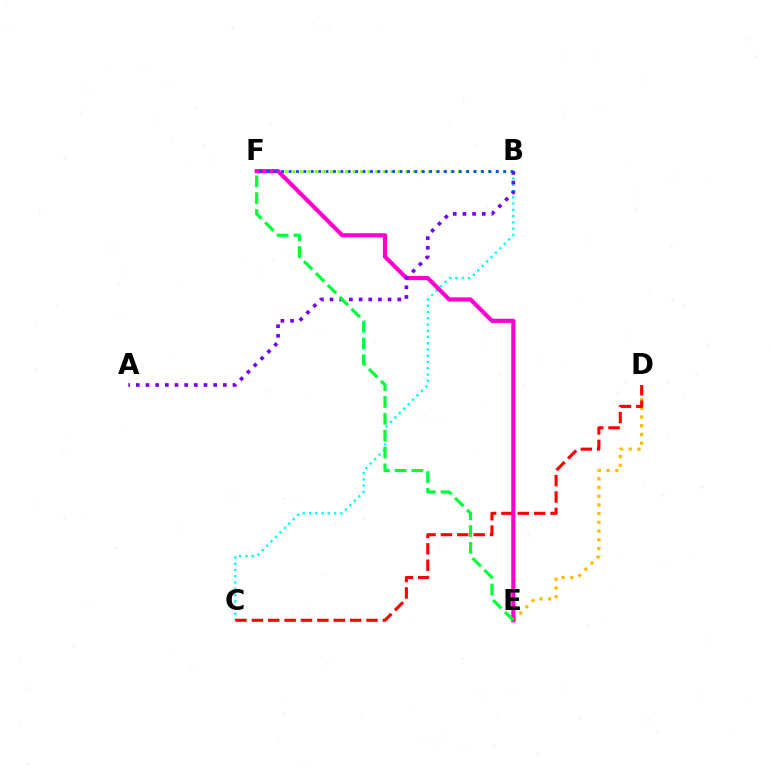{('D', 'E'): [{'color': '#ffbd00', 'line_style': 'dotted', 'thickness': 2.37}], ('B', 'F'): [{'color': '#84ff00', 'line_style': 'dotted', 'thickness': 2.05}, {'color': '#004bff', 'line_style': 'dotted', 'thickness': 2.01}], ('B', 'C'): [{'color': '#00fff6', 'line_style': 'dotted', 'thickness': 1.7}], ('C', 'D'): [{'color': '#ff0000', 'line_style': 'dashed', 'thickness': 2.23}], ('E', 'F'): [{'color': '#ff00cf', 'line_style': 'solid', 'thickness': 2.99}, {'color': '#00ff39', 'line_style': 'dashed', 'thickness': 2.29}], ('A', 'B'): [{'color': '#7200ff', 'line_style': 'dotted', 'thickness': 2.63}]}